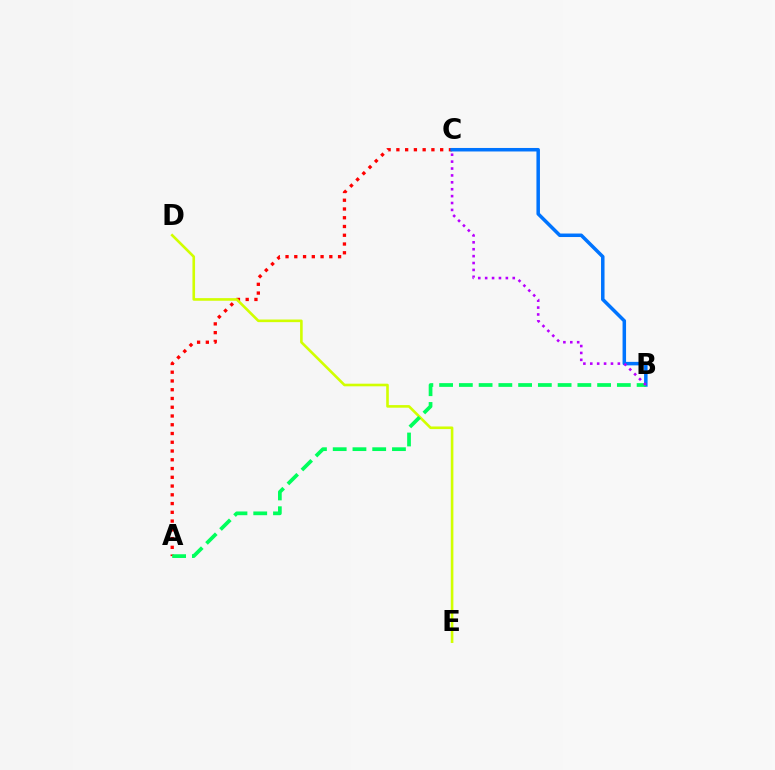{('A', 'C'): [{'color': '#ff0000', 'line_style': 'dotted', 'thickness': 2.38}], ('D', 'E'): [{'color': '#d1ff00', 'line_style': 'solid', 'thickness': 1.88}], ('B', 'C'): [{'color': '#0074ff', 'line_style': 'solid', 'thickness': 2.52}, {'color': '#b900ff', 'line_style': 'dotted', 'thickness': 1.87}], ('A', 'B'): [{'color': '#00ff5c', 'line_style': 'dashed', 'thickness': 2.68}]}